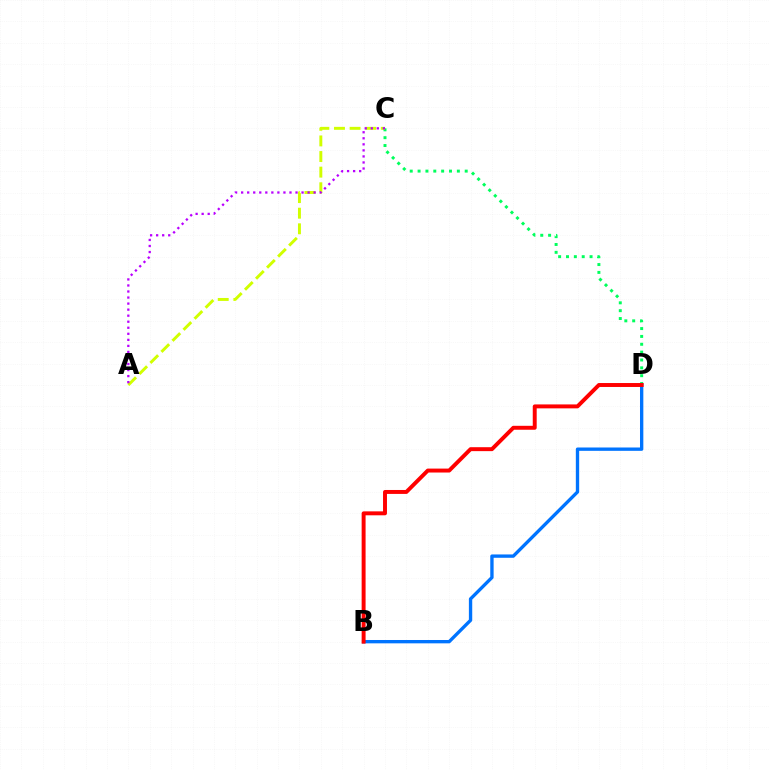{('C', 'D'): [{'color': '#00ff5c', 'line_style': 'dotted', 'thickness': 2.13}], ('B', 'D'): [{'color': '#0074ff', 'line_style': 'solid', 'thickness': 2.41}, {'color': '#ff0000', 'line_style': 'solid', 'thickness': 2.84}], ('A', 'C'): [{'color': '#d1ff00', 'line_style': 'dashed', 'thickness': 2.12}, {'color': '#b900ff', 'line_style': 'dotted', 'thickness': 1.64}]}